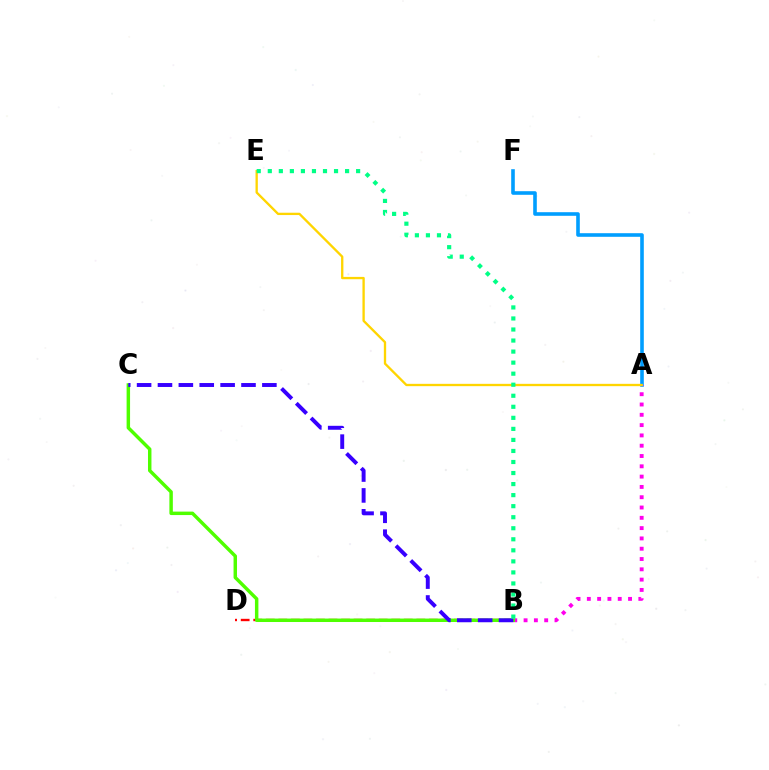{('B', 'D'): [{'color': '#ff0000', 'line_style': 'dashed', 'thickness': 1.7}], ('A', 'F'): [{'color': '#009eff', 'line_style': 'solid', 'thickness': 2.59}], ('A', 'B'): [{'color': '#ff00ed', 'line_style': 'dotted', 'thickness': 2.8}], ('A', 'E'): [{'color': '#ffd500', 'line_style': 'solid', 'thickness': 1.68}], ('B', 'C'): [{'color': '#4fff00', 'line_style': 'solid', 'thickness': 2.49}, {'color': '#3700ff', 'line_style': 'dashed', 'thickness': 2.84}], ('B', 'E'): [{'color': '#00ff86', 'line_style': 'dotted', 'thickness': 3.0}]}